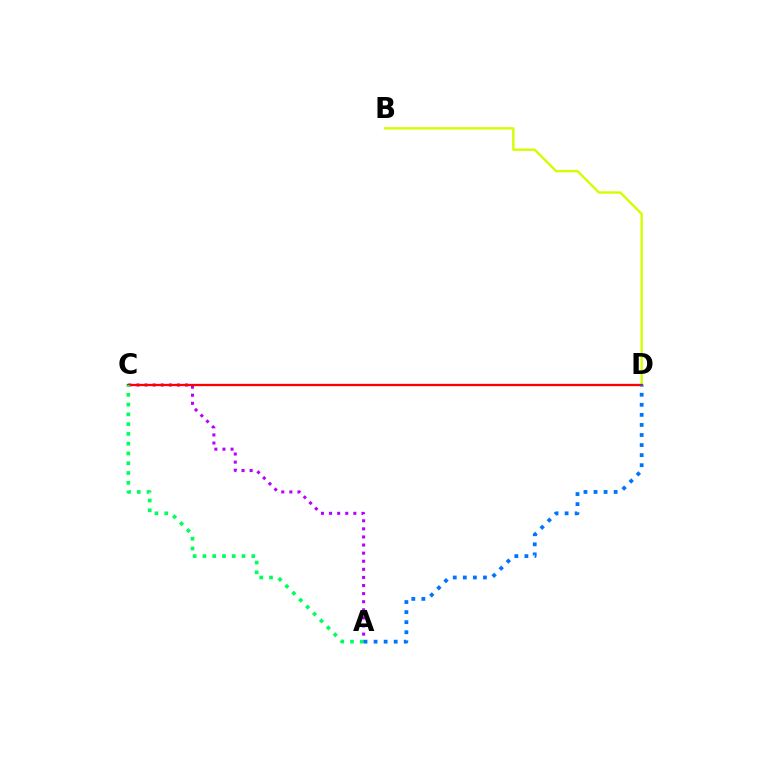{('A', 'C'): [{'color': '#b900ff', 'line_style': 'dotted', 'thickness': 2.2}, {'color': '#00ff5c', 'line_style': 'dotted', 'thickness': 2.66}], ('B', 'D'): [{'color': '#d1ff00', 'line_style': 'solid', 'thickness': 1.71}], ('C', 'D'): [{'color': '#ff0000', 'line_style': 'solid', 'thickness': 1.65}], ('A', 'D'): [{'color': '#0074ff', 'line_style': 'dotted', 'thickness': 2.73}]}